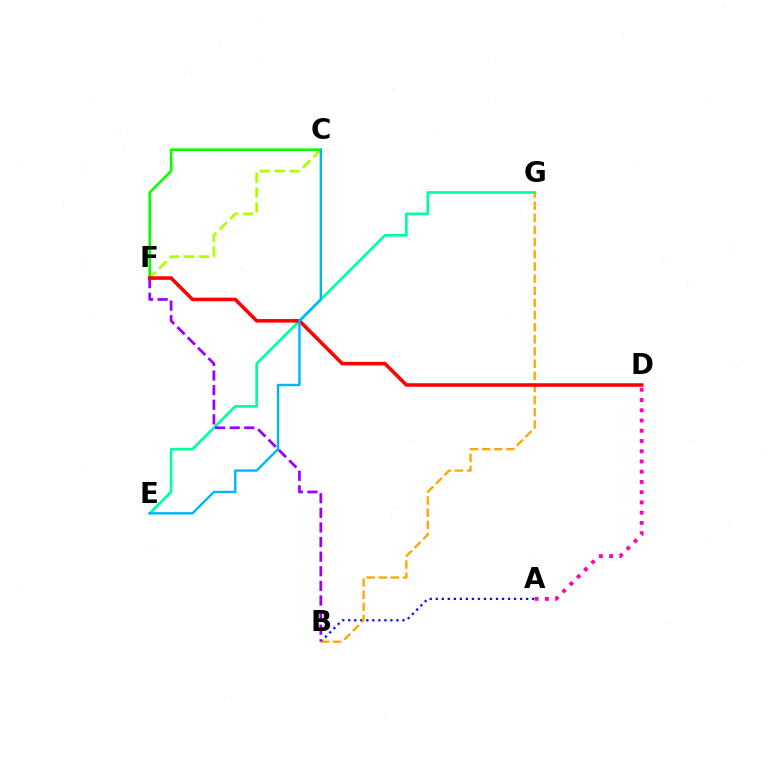{('A', 'D'): [{'color': '#ff00bd', 'line_style': 'dotted', 'thickness': 2.78}], ('A', 'B'): [{'color': '#0010ff', 'line_style': 'dotted', 'thickness': 1.64}], ('E', 'G'): [{'color': '#00ff9d', 'line_style': 'solid', 'thickness': 1.93}], ('B', 'G'): [{'color': '#ffa500', 'line_style': 'dashed', 'thickness': 1.65}], ('C', 'F'): [{'color': '#b3ff00', 'line_style': 'dashed', 'thickness': 2.02}, {'color': '#08ff00', 'line_style': 'solid', 'thickness': 1.89}], ('B', 'F'): [{'color': '#9b00ff', 'line_style': 'dashed', 'thickness': 1.98}], ('D', 'F'): [{'color': '#ff0000', 'line_style': 'solid', 'thickness': 2.56}], ('C', 'E'): [{'color': '#00b5ff', 'line_style': 'solid', 'thickness': 1.72}]}